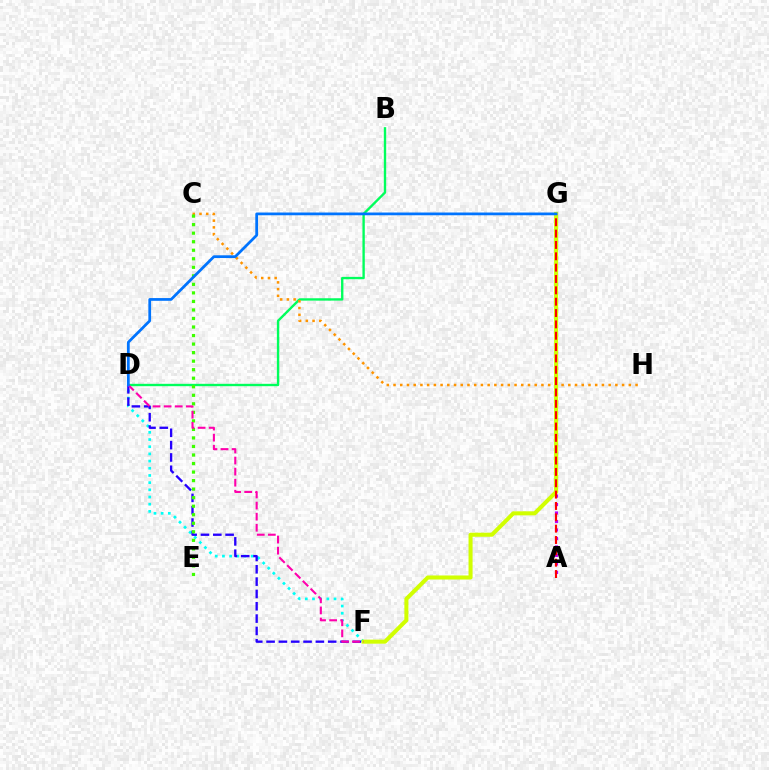{('B', 'D'): [{'color': '#00ff5c', 'line_style': 'solid', 'thickness': 1.7}], ('C', 'H'): [{'color': '#ff9400', 'line_style': 'dotted', 'thickness': 1.83}], ('D', 'F'): [{'color': '#00fff6', 'line_style': 'dotted', 'thickness': 1.95}, {'color': '#2500ff', 'line_style': 'dashed', 'thickness': 1.67}, {'color': '#ff00ac', 'line_style': 'dashed', 'thickness': 1.5}], ('A', 'G'): [{'color': '#b900ff', 'line_style': 'dotted', 'thickness': 2.3}, {'color': '#ff0000', 'line_style': 'dashed', 'thickness': 1.54}], ('F', 'G'): [{'color': '#d1ff00', 'line_style': 'solid', 'thickness': 2.91}], ('C', 'E'): [{'color': '#3dff00', 'line_style': 'dotted', 'thickness': 2.32}], ('D', 'G'): [{'color': '#0074ff', 'line_style': 'solid', 'thickness': 1.98}]}